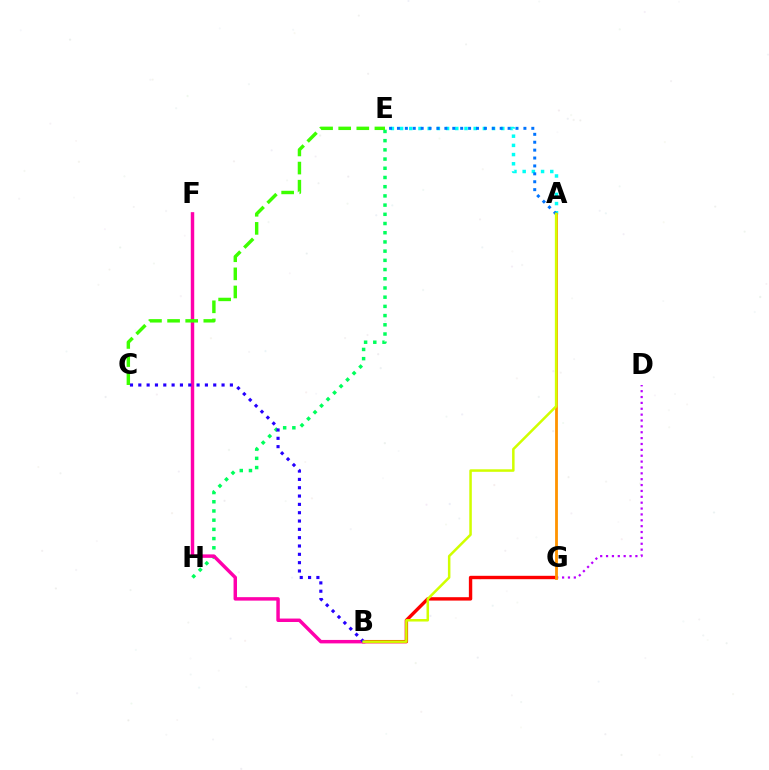{('D', 'G'): [{'color': '#b900ff', 'line_style': 'dotted', 'thickness': 1.59}], ('A', 'E'): [{'color': '#00fff6', 'line_style': 'dotted', 'thickness': 2.5}, {'color': '#0074ff', 'line_style': 'dotted', 'thickness': 2.15}], ('B', 'G'): [{'color': '#ff0000', 'line_style': 'solid', 'thickness': 2.44}], ('E', 'H'): [{'color': '#00ff5c', 'line_style': 'dotted', 'thickness': 2.5}], ('A', 'G'): [{'color': '#ff9400', 'line_style': 'solid', 'thickness': 2.03}], ('B', 'F'): [{'color': '#ff00ac', 'line_style': 'solid', 'thickness': 2.49}], ('B', 'C'): [{'color': '#2500ff', 'line_style': 'dotted', 'thickness': 2.26}], ('C', 'E'): [{'color': '#3dff00', 'line_style': 'dashed', 'thickness': 2.46}], ('A', 'B'): [{'color': '#d1ff00', 'line_style': 'solid', 'thickness': 1.81}]}